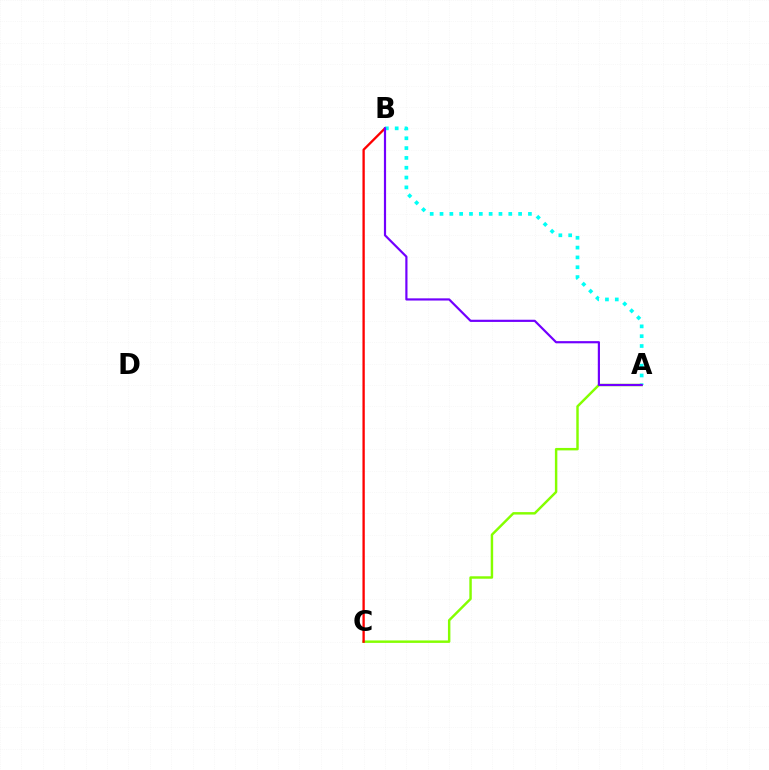{('A', 'C'): [{'color': '#84ff00', 'line_style': 'solid', 'thickness': 1.76}], ('B', 'C'): [{'color': '#ff0000', 'line_style': 'solid', 'thickness': 1.67}], ('A', 'B'): [{'color': '#00fff6', 'line_style': 'dotted', 'thickness': 2.67}, {'color': '#7200ff', 'line_style': 'solid', 'thickness': 1.57}]}